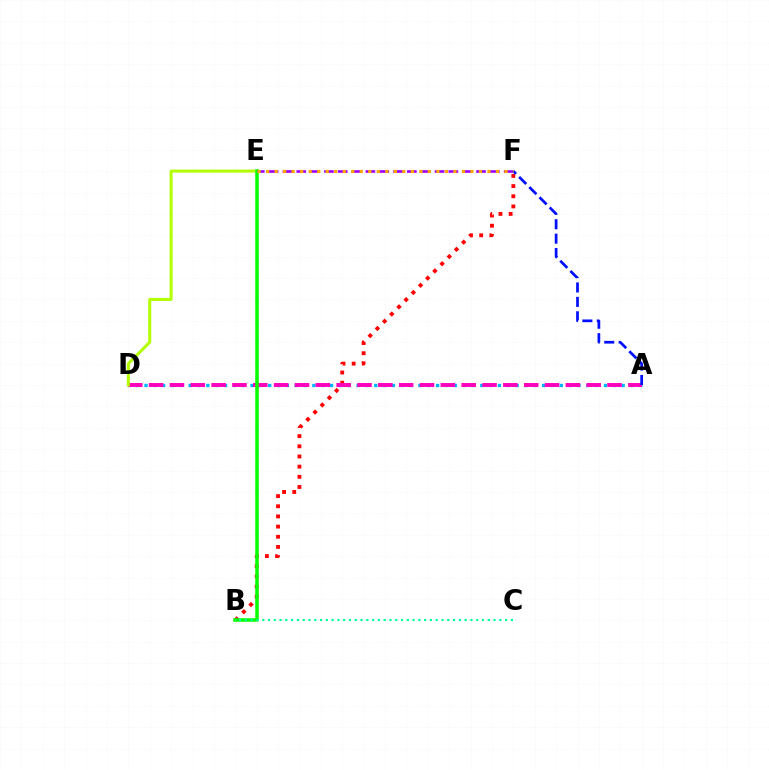{('B', 'F'): [{'color': '#ff0000', 'line_style': 'dotted', 'thickness': 2.76}], ('A', 'D'): [{'color': '#00b5ff', 'line_style': 'dotted', 'thickness': 2.4}, {'color': '#ff00bd', 'line_style': 'dashed', 'thickness': 2.83}], ('D', 'E'): [{'color': '#b3ff00', 'line_style': 'solid', 'thickness': 2.18}], ('B', 'E'): [{'color': '#08ff00', 'line_style': 'solid', 'thickness': 2.55}], ('E', 'F'): [{'color': '#9b00ff', 'line_style': 'dashed', 'thickness': 1.88}, {'color': '#ffa500', 'line_style': 'dotted', 'thickness': 2.31}], ('A', 'F'): [{'color': '#0010ff', 'line_style': 'dashed', 'thickness': 1.96}], ('B', 'C'): [{'color': '#00ff9d', 'line_style': 'dotted', 'thickness': 1.57}]}